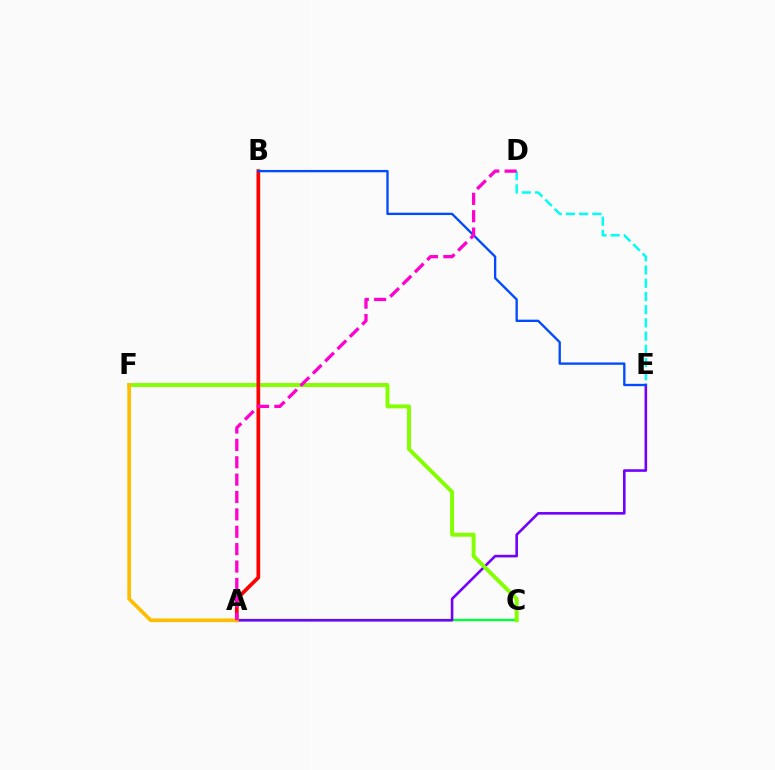{('A', 'C'): [{'color': '#00ff39', 'line_style': 'solid', 'thickness': 1.7}], ('A', 'E'): [{'color': '#7200ff', 'line_style': 'solid', 'thickness': 1.87}], ('C', 'F'): [{'color': '#84ff00', 'line_style': 'solid', 'thickness': 2.83}], ('D', 'E'): [{'color': '#00fff6', 'line_style': 'dashed', 'thickness': 1.8}], ('A', 'B'): [{'color': '#ff0000', 'line_style': 'solid', 'thickness': 2.65}], ('B', 'E'): [{'color': '#004bff', 'line_style': 'solid', 'thickness': 1.68}], ('A', 'F'): [{'color': '#ffbd00', 'line_style': 'solid', 'thickness': 2.65}], ('A', 'D'): [{'color': '#ff00cf', 'line_style': 'dashed', 'thickness': 2.36}]}